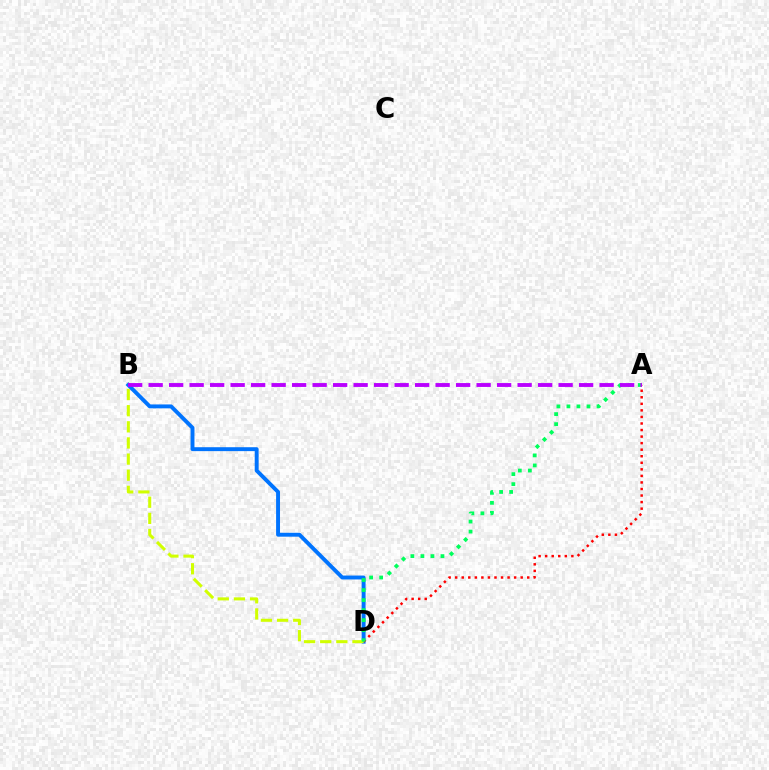{('B', 'D'): [{'color': '#0074ff', 'line_style': 'solid', 'thickness': 2.82}, {'color': '#d1ff00', 'line_style': 'dashed', 'thickness': 2.19}], ('A', 'D'): [{'color': '#ff0000', 'line_style': 'dotted', 'thickness': 1.78}, {'color': '#00ff5c', 'line_style': 'dotted', 'thickness': 2.72}], ('A', 'B'): [{'color': '#b900ff', 'line_style': 'dashed', 'thickness': 2.78}]}